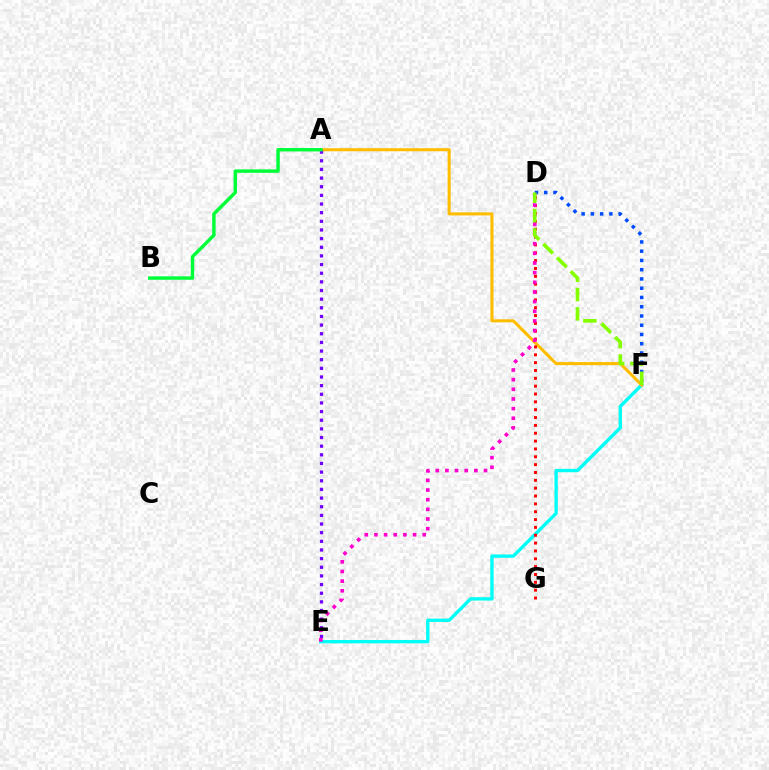{('E', 'F'): [{'color': '#00fff6', 'line_style': 'solid', 'thickness': 2.42}], ('A', 'F'): [{'color': '#ffbd00', 'line_style': 'solid', 'thickness': 2.21}], ('A', 'E'): [{'color': '#7200ff', 'line_style': 'dotted', 'thickness': 2.35}], ('D', 'F'): [{'color': '#004bff', 'line_style': 'dotted', 'thickness': 2.51}, {'color': '#84ff00', 'line_style': 'dashed', 'thickness': 2.63}], ('D', 'G'): [{'color': '#ff0000', 'line_style': 'dotted', 'thickness': 2.13}], ('D', 'E'): [{'color': '#ff00cf', 'line_style': 'dotted', 'thickness': 2.62}], ('A', 'B'): [{'color': '#00ff39', 'line_style': 'solid', 'thickness': 2.48}]}